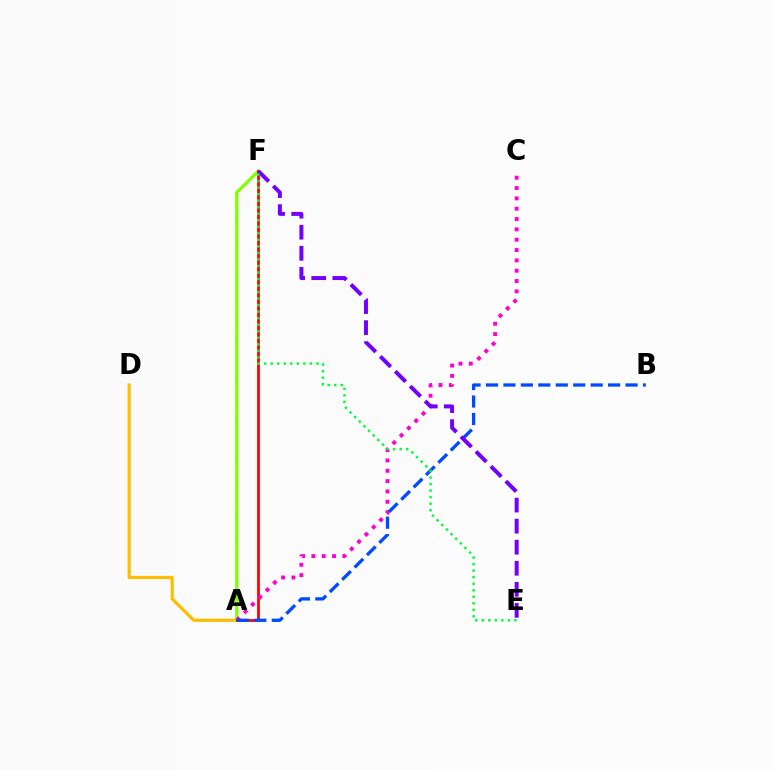{('A', 'F'): [{'color': '#00fff6', 'line_style': 'dashed', 'thickness': 1.82}, {'color': '#84ff00', 'line_style': 'solid', 'thickness': 2.3}, {'color': '#ff0000', 'line_style': 'solid', 'thickness': 2.0}], ('A', 'D'): [{'color': '#ffbd00', 'line_style': 'solid', 'thickness': 2.28}], ('A', 'C'): [{'color': '#ff00cf', 'line_style': 'dotted', 'thickness': 2.81}], ('A', 'B'): [{'color': '#004bff', 'line_style': 'dashed', 'thickness': 2.37}], ('E', 'F'): [{'color': '#7200ff', 'line_style': 'dashed', 'thickness': 2.86}, {'color': '#00ff39', 'line_style': 'dotted', 'thickness': 1.77}]}